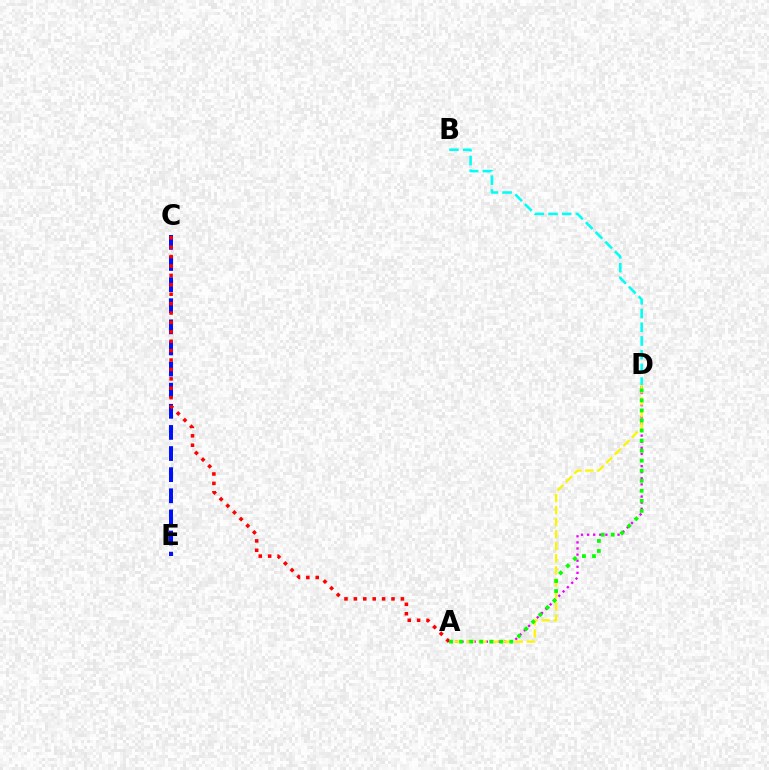{('C', 'E'): [{'color': '#0010ff', 'line_style': 'dashed', 'thickness': 2.87}], ('B', 'D'): [{'color': '#00fff6', 'line_style': 'dashed', 'thickness': 1.86}], ('A', 'D'): [{'color': '#ee00ff', 'line_style': 'dotted', 'thickness': 1.66}, {'color': '#fcf500', 'line_style': 'dashed', 'thickness': 1.64}, {'color': '#08ff00', 'line_style': 'dotted', 'thickness': 2.73}], ('A', 'C'): [{'color': '#ff0000', 'line_style': 'dotted', 'thickness': 2.56}]}